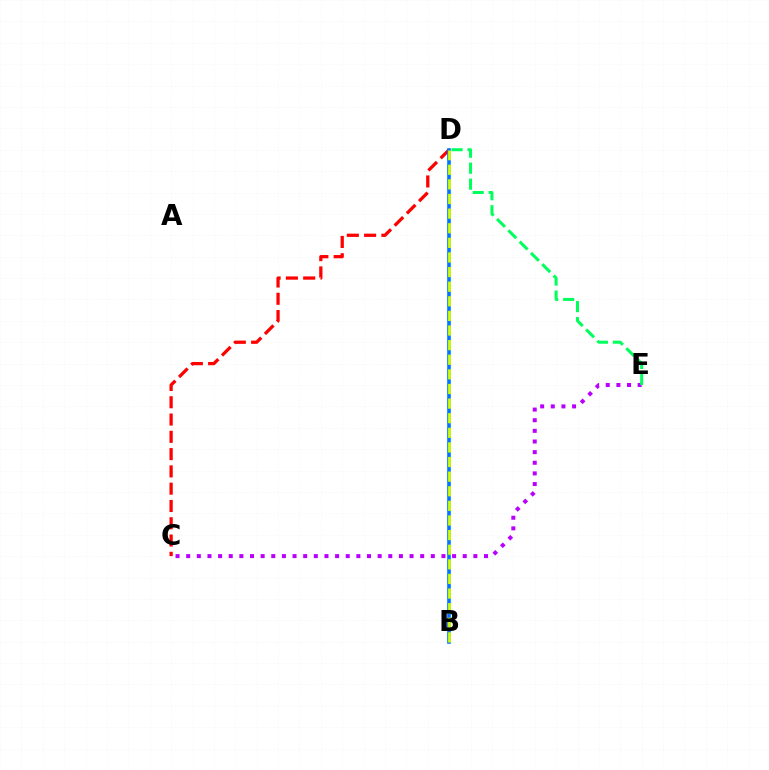{('C', 'E'): [{'color': '#b900ff', 'line_style': 'dotted', 'thickness': 2.89}], ('C', 'D'): [{'color': '#ff0000', 'line_style': 'dashed', 'thickness': 2.35}], ('D', 'E'): [{'color': '#00ff5c', 'line_style': 'dashed', 'thickness': 2.17}], ('B', 'D'): [{'color': '#0074ff', 'line_style': 'solid', 'thickness': 2.59}, {'color': '#d1ff00', 'line_style': 'dashed', 'thickness': 1.99}]}